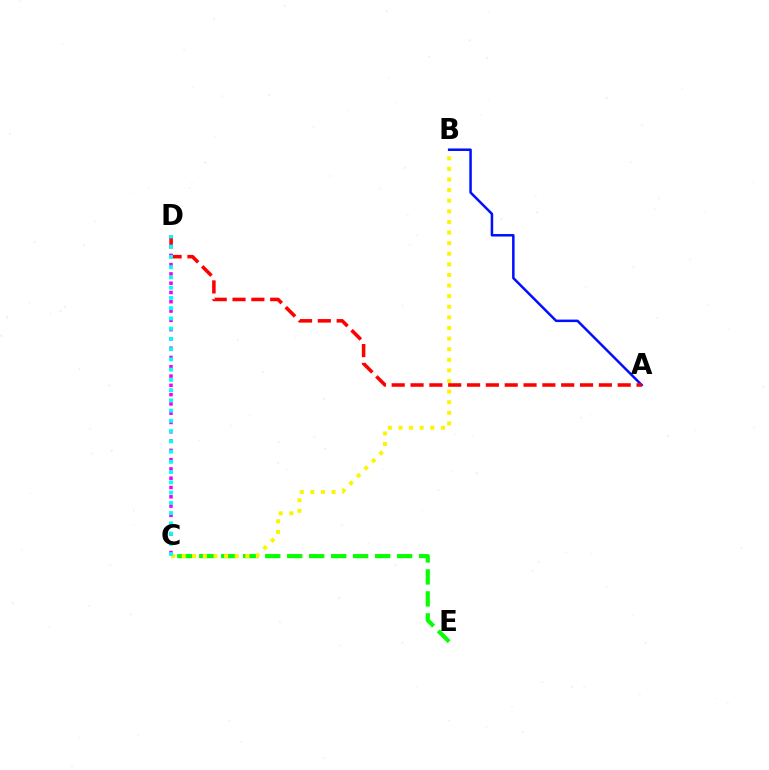{('A', 'B'): [{'color': '#0010ff', 'line_style': 'solid', 'thickness': 1.8}], ('A', 'D'): [{'color': '#ff0000', 'line_style': 'dashed', 'thickness': 2.56}], ('C', 'E'): [{'color': '#08ff00', 'line_style': 'dashed', 'thickness': 2.99}], ('C', 'D'): [{'color': '#ee00ff', 'line_style': 'dotted', 'thickness': 2.52}, {'color': '#00fff6', 'line_style': 'dotted', 'thickness': 2.78}], ('B', 'C'): [{'color': '#fcf500', 'line_style': 'dotted', 'thickness': 2.88}]}